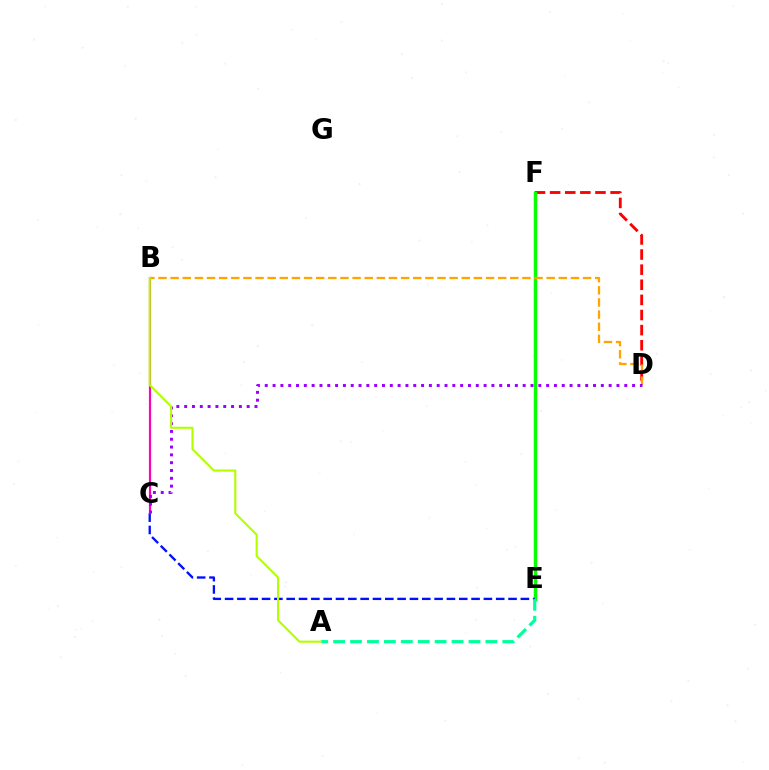{('D', 'F'): [{'color': '#ff0000', 'line_style': 'dashed', 'thickness': 2.05}], ('E', 'F'): [{'color': '#00b5ff', 'line_style': 'solid', 'thickness': 1.98}, {'color': '#08ff00', 'line_style': 'solid', 'thickness': 2.48}], ('C', 'E'): [{'color': '#0010ff', 'line_style': 'dashed', 'thickness': 1.67}], ('A', 'E'): [{'color': '#00ff9d', 'line_style': 'dashed', 'thickness': 2.3}], ('B', 'C'): [{'color': '#ff00bd', 'line_style': 'solid', 'thickness': 1.57}], ('B', 'D'): [{'color': '#ffa500', 'line_style': 'dashed', 'thickness': 1.65}], ('C', 'D'): [{'color': '#9b00ff', 'line_style': 'dotted', 'thickness': 2.12}], ('A', 'B'): [{'color': '#b3ff00', 'line_style': 'solid', 'thickness': 1.53}]}